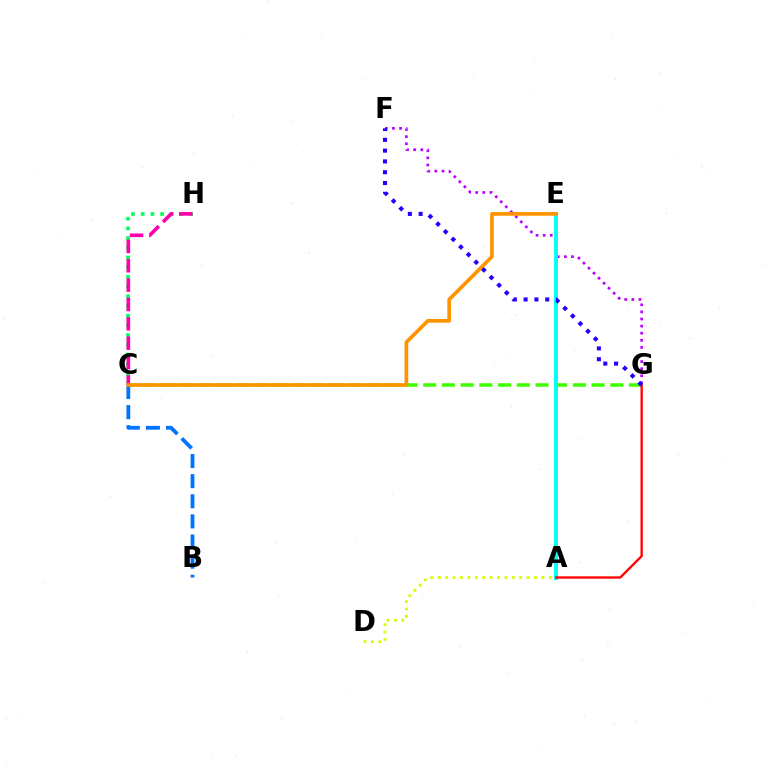{('C', 'G'): [{'color': '#3dff00', 'line_style': 'dashed', 'thickness': 2.54}], ('C', 'H'): [{'color': '#00ff5c', 'line_style': 'dotted', 'thickness': 2.64}, {'color': '#ff00ac', 'line_style': 'dashed', 'thickness': 2.63}], ('B', 'C'): [{'color': '#0074ff', 'line_style': 'dashed', 'thickness': 2.73}], ('F', 'G'): [{'color': '#b900ff', 'line_style': 'dotted', 'thickness': 1.93}, {'color': '#2500ff', 'line_style': 'dotted', 'thickness': 2.93}], ('A', 'E'): [{'color': '#00fff6', 'line_style': 'solid', 'thickness': 2.81}], ('C', 'E'): [{'color': '#ff9400', 'line_style': 'solid', 'thickness': 2.66}], ('A', 'G'): [{'color': '#ff0000', 'line_style': 'solid', 'thickness': 1.68}], ('A', 'D'): [{'color': '#d1ff00', 'line_style': 'dotted', 'thickness': 2.01}]}